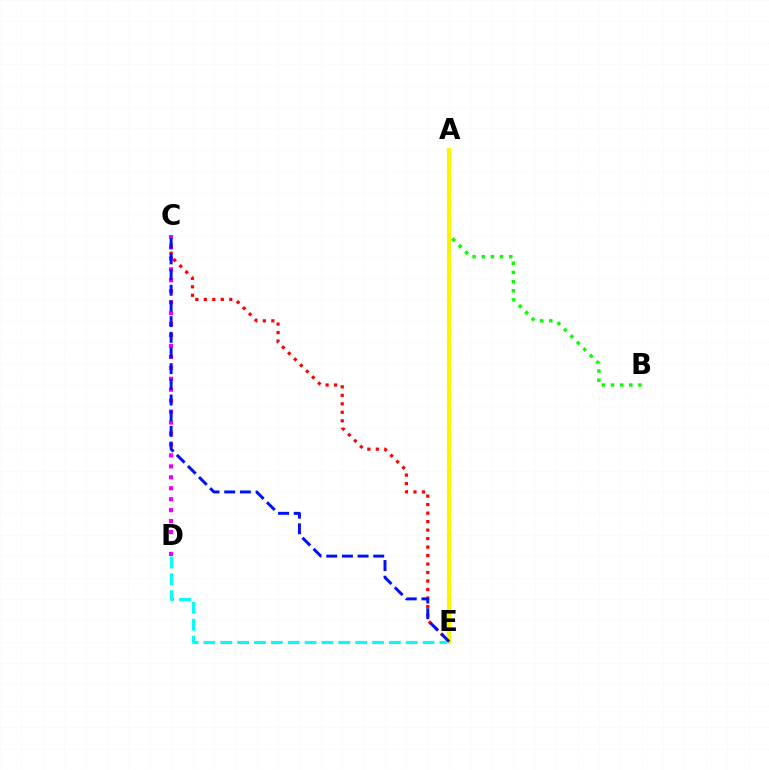{('C', 'E'): [{'color': '#ff0000', 'line_style': 'dotted', 'thickness': 2.31}, {'color': '#0010ff', 'line_style': 'dashed', 'thickness': 2.13}], ('D', 'E'): [{'color': '#00fff6', 'line_style': 'dashed', 'thickness': 2.29}], ('A', 'B'): [{'color': '#08ff00', 'line_style': 'dotted', 'thickness': 2.49}], ('A', 'E'): [{'color': '#fcf500', 'line_style': 'solid', 'thickness': 2.97}], ('C', 'D'): [{'color': '#ee00ff', 'line_style': 'dotted', 'thickness': 2.97}]}